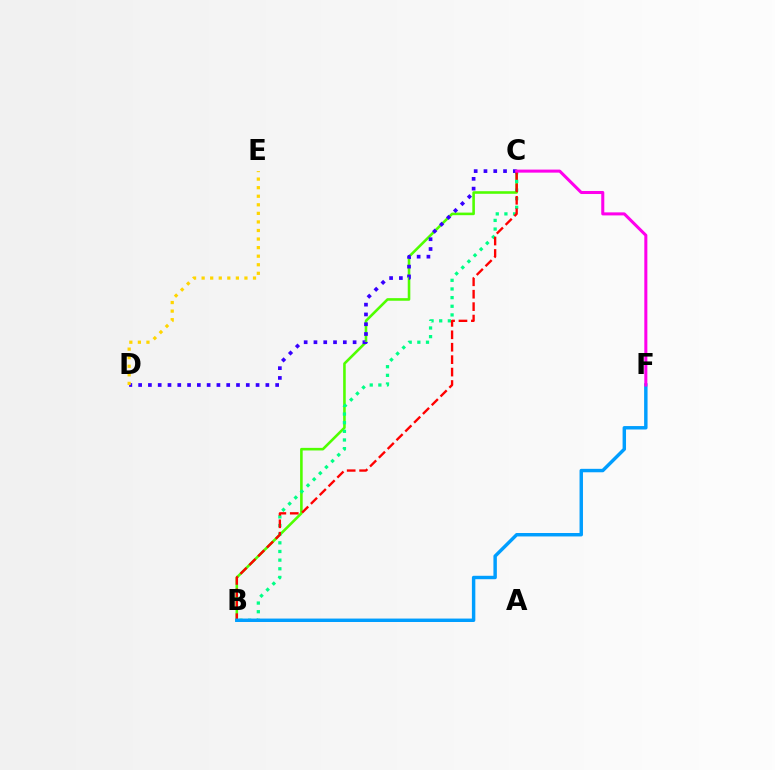{('B', 'C'): [{'color': '#4fff00', 'line_style': 'solid', 'thickness': 1.86}, {'color': '#00ff86', 'line_style': 'dotted', 'thickness': 2.35}, {'color': '#ff0000', 'line_style': 'dashed', 'thickness': 1.69}], ('C', 'D'): [{'color': '#3700ff', 'line_style': 'dotted', 'thickness': 2.66}], ('D', 'E'): [{'color': '#ffd500', 'line_style': 'dotted', 'thickness': 2.33}], ('B', 'F'): [{'color': '#009eff', 'line_style': 'solid', 'thickness': 2.47}], ('C', 'F'): [{'color': '#ff00ed', 'line_style': 'solid', 'thickness': 2.19}]}